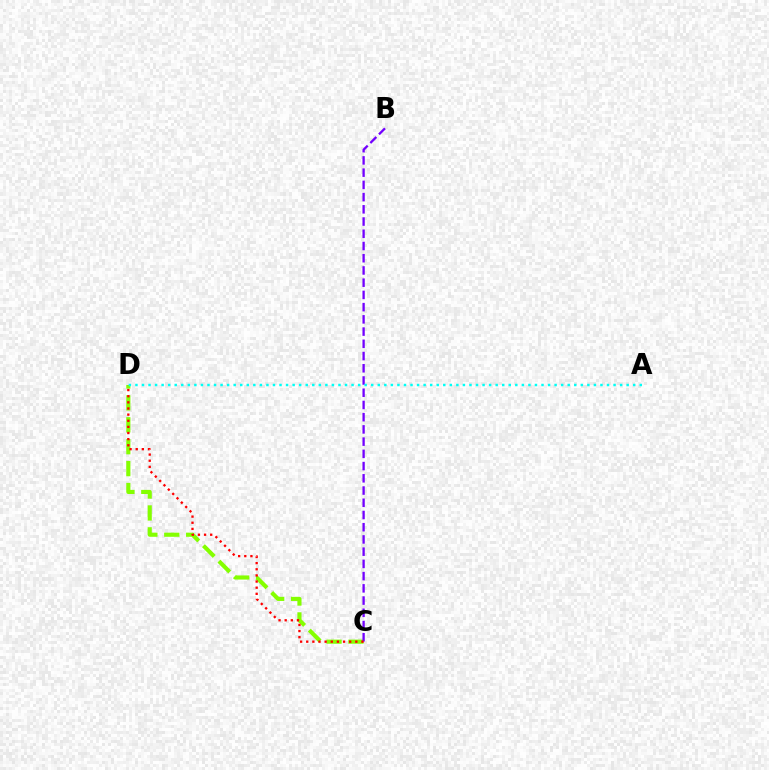{('C', 'D'): [{'color': '#84ff00', 'line_style': 'dashed', 'thickness': 2.98}, {'color': '#ff0000', 'line_style': 'dotted', 'thickness': 1.67}], ('B', 'C'): [{'color': '#7200ff', 'line_style': 'dashed', 'thickness': 1.66}], ('A', 'D'): [{'color': '#00fff6', 'line_style': 'dotted', 'thickness': 1.78}]}